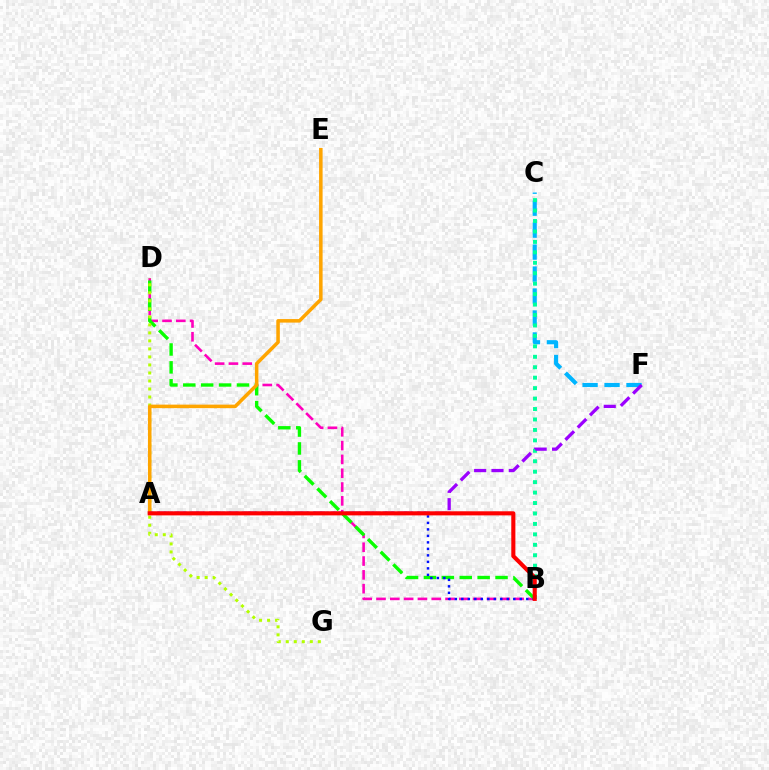{('B', 'D'): [{'color': '#ff00bd', 'line_style': 'dashed', 'thickness': 1.88}, {'color': '#08ff00', 'line_style': 'dashed', 'thickness': 2.43}], ('D', 'G'): [{'color': '#b3ff00', 'line_style': 'dotted', 'thickness': 2.18}], ('C', 'F'): [{'color': '#00b5ff', 'line_style': 'dashed', 'thickness': 2.98}], ('A', 'B'): [{'color': '#0010ff', 'line_style': 'dotted', 'thickness': 1.76}, {'color': '#ff0000', 'line_style': 'solid', 'thickness': 2.95}], ('B', 'C'): [{'color': '#00ff9d', 'line_style': 'dotted', 'thickness': 2.84}], ('A', 'E'): [{'color': '#ffa500', 'line_style': 'solid', 'thickness': 2.54}], ('A', 'F'): [{'color': '#9b00ff', 'line_style': 'dashed', 'thickness': 2.36}]}